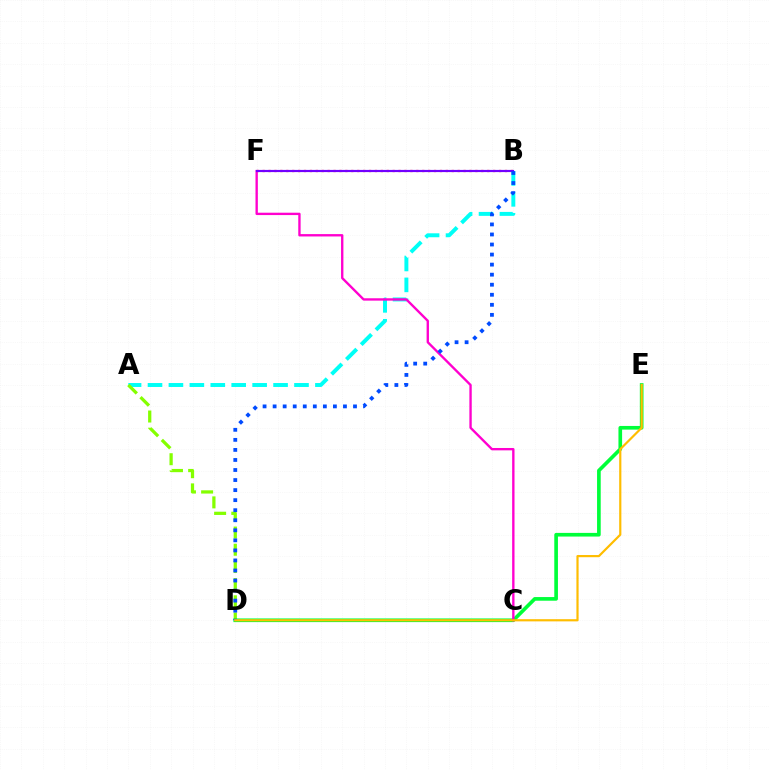{('B', 'F'): [{'color': '#ff0000', 'line_style': 'dotted', 'thickness': 1.61}, {'color': '#7200ff', 'line_style': 'solid', 'thickness': 1.56}], ('A', 'B'): [{'color': '#00fff6', 'line_style': 'dashed', 'thickness': 2.84}], ('A', 'D'): [{'color': '#84ff00', 'line_style': 'dashed', 'thickness': 2.33}], ('D', 'E'): [{'color': '#00ff39', 'line_style': 'solid', 'thickness': 2.63}, {'color': '#ffbd00', 'line_style': 'solid', 'thickness': 1.57}], ('C', 'F'): [{'color': '#ff00cf', 'line_style': 'solid', 'thickness': 1.7}], ('B', 'D'): [{'color': '#004bff', 'line_style': 'dotted', 'thickness': 2.73}]}